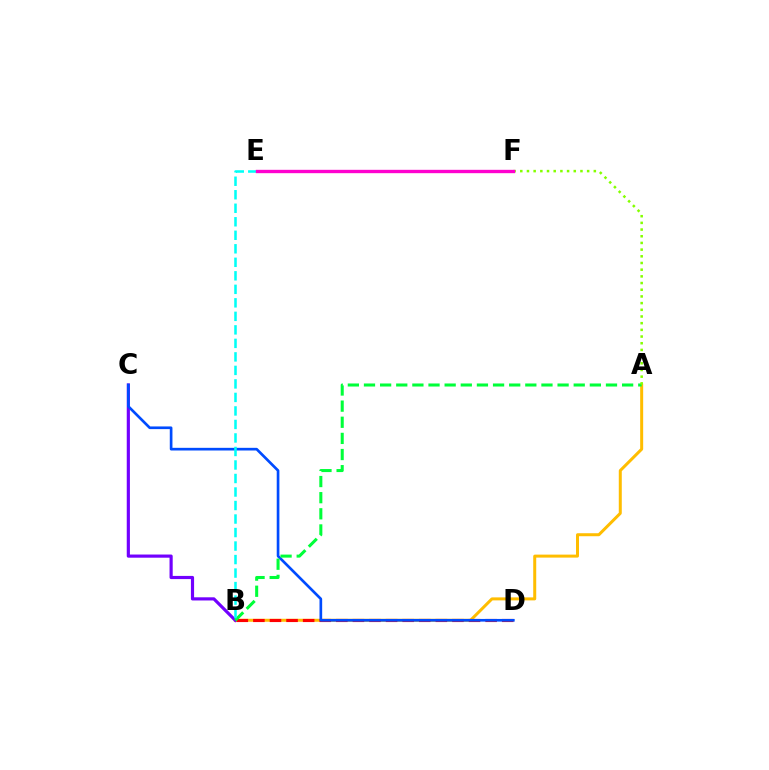{('A', 'B'): [{'color': '#ffbd00', 'line_style': 'solid', 'thickness': 2.16}, {'color': '#00ff39', 'line_style': 'dashed', 'thickness': 2.19}], ('B', 'C'): [{'color': '#7200ff', 'line_style': 'solid', 'thickness': 2.28}], ('B', 'D'): [{'color': '#ff0000', 'line_style': 'dashed', 'thickness': 2.25}], ('C', 'D'): [{'color': '#004bff', 'line_style': 'solid', 'thickness': 1.92}], ('A', 'F'): [{'color': '#84ff00', 'line_style': 'dotted', 'thickness': 1.82}], ('B', 'E'): [{'color': '#00fff6', 'line_style': 'dashed', 'thickness': 1.84}], ('E', 'F'): [{'color': '#ff00cf', 'line_style': 'solid', 'thickness': 2.42}]}